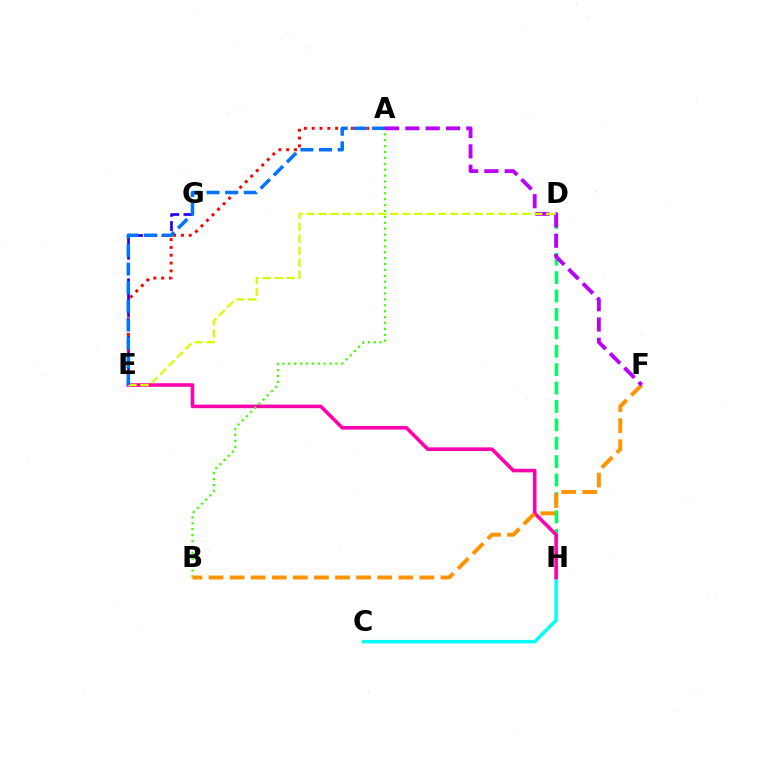{('D', 'H'): [{'color': '#00ff5c', 'line_style': 'dashed', 'thickness': 2.5}], ('E', 'G'): [{'color': '#2500ff', 'line_style': 'dashed', 'thickness': 1.94}], ('C', 'H'): [{'color': '#00fff6', 'line_style': 'solid', 'thickness': 2.5}], ('E', 'H'): [{'color': '#ff00ac', 'line_style': 'solid', 'thickness': 2.58}], ('A', 'B'): [{'color': '#3dff00', 'line_style': 'dotted', 'thickness': 1.6}], ('B', 'F'): [{'color': '#ff9400', 'line_style': 'dashed', 'thickness': 2.86}], ('A', 'E'): [{'color': '#ff0000', 'line_style': 'dotted', 'thickness': 2.12}, {'color': '#0074ff', 'line_style': 'dashed', 'thickness': 2.53}], ('A', 'F'): [{'color': '#b900ff', 'line_style': 'dashed', 'thickness': 2.76}], ('D', 'E'): [{'color': '#d1ff00', 'line_style': 'dashed', 'thickness': 1.63}]}